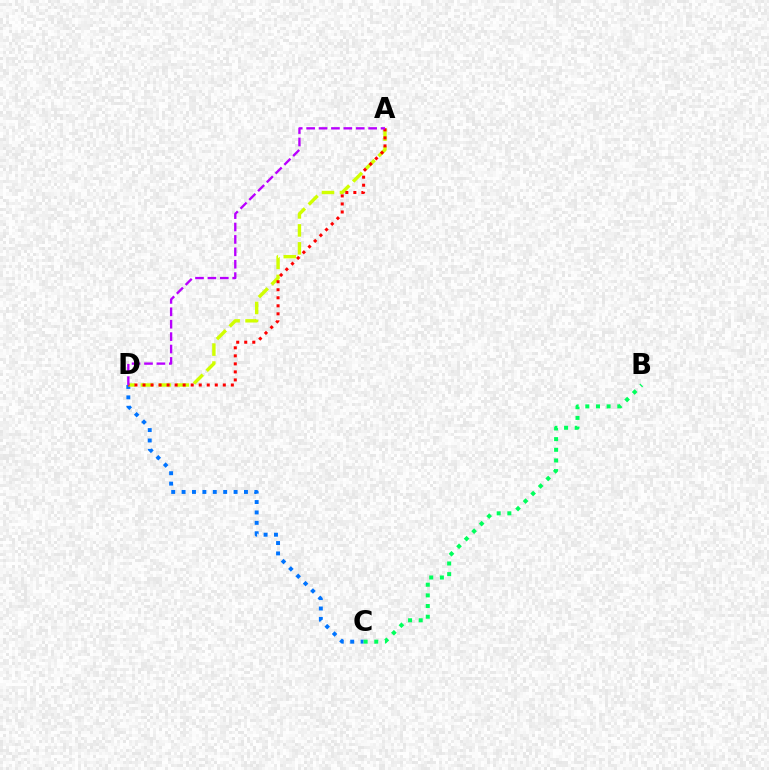{('C', 'D'): [{'color': '#0074ff', 'line_style': 'dotted', 'thickness': 2.83}], ('B', 'C'): [{'color': '#00ff5c', 'line_style': 'dotted', 'thickness': 2.9}], ('A', 'D'): [{'color': '#d1ff00', 'line_style': 'dashed', 'thickness': 2.44}, {'color': '#ff0000', 'line_style': 'dotted', 'thickness': 2.18}, {'color': '#b900ff', 'line_style': 'dashed', 'thickness': 1.69}]}